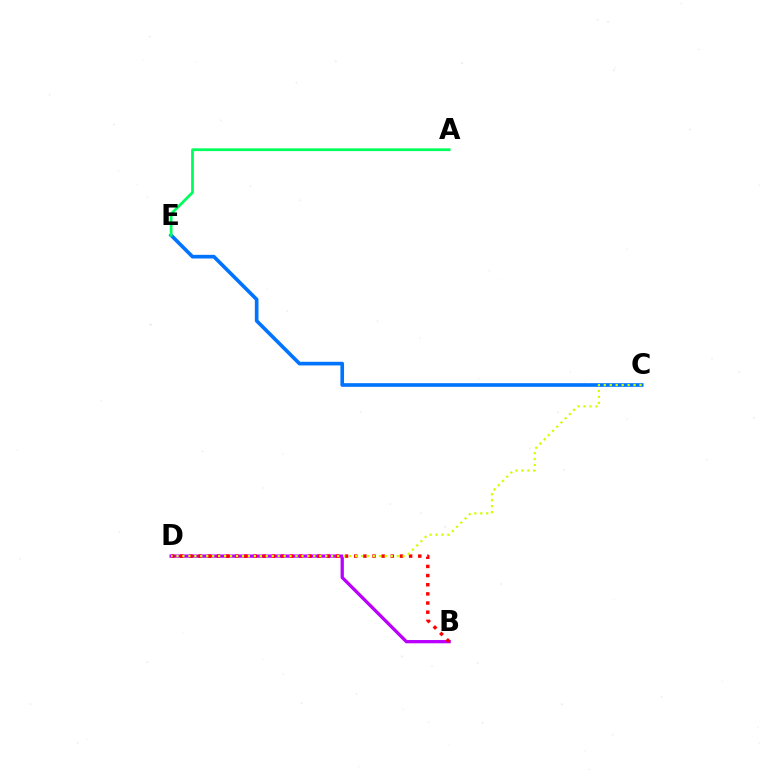{('B', 'D'): [{'color': '#b900ff', 'line_style': 'solid', 'thickness': 2.36}, {'color': '#ff0000', 'line_style': 'dotted', 'thickness': 2.49}], ('C', 'E'): [{'color': '#0074ff', 'line_style': 'solid', 'thickness': 2.63}], ('A', 'E'): [{'color': '#00ff5c', 'line_style': 'solid', 'thickness': 1.99}], ('C', 'D'): [{'color': '#d1ff00', 'line_style': 'dotted', 'thickness': 1.62}]}